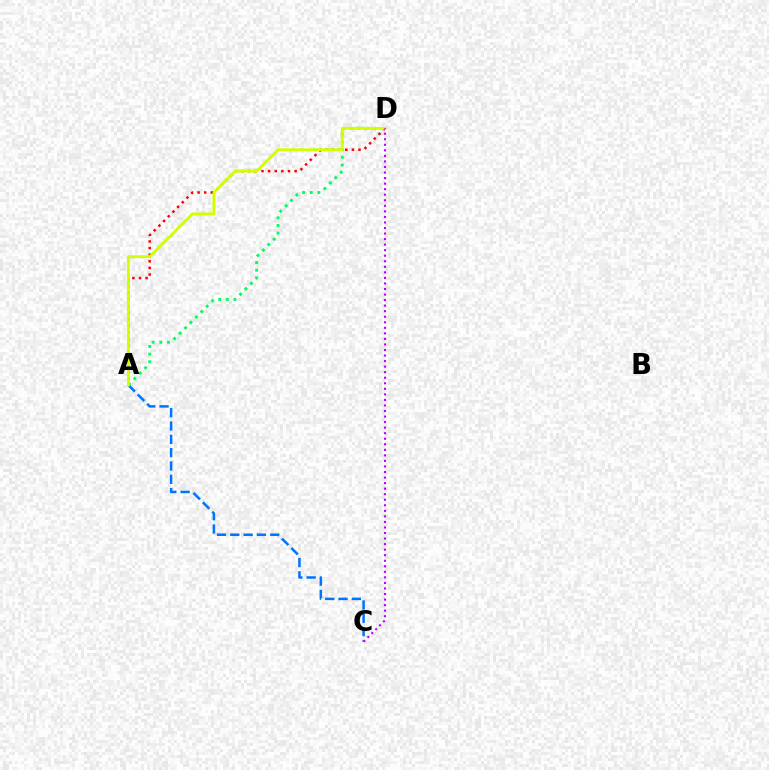{('A', 'D'): [{'color': '#ff0000', 'line_style': 'dotted', 'thickness': 1.8}, {'color': '#00ff5c', 'line_style': 'dotted', 'thickness': 2.08}, {'color': '#d1ff00', 'line_style': 'solid', 'thickness': 2.04}], ('A', 'C'): [{'color': '#0074ff', 'line_style': 'dashed', 'thickness': 1.81}], ('C', 'D'): [{'color': '#b900ff', 'line_style': 'dotted', 'thickness': 1.51}]}